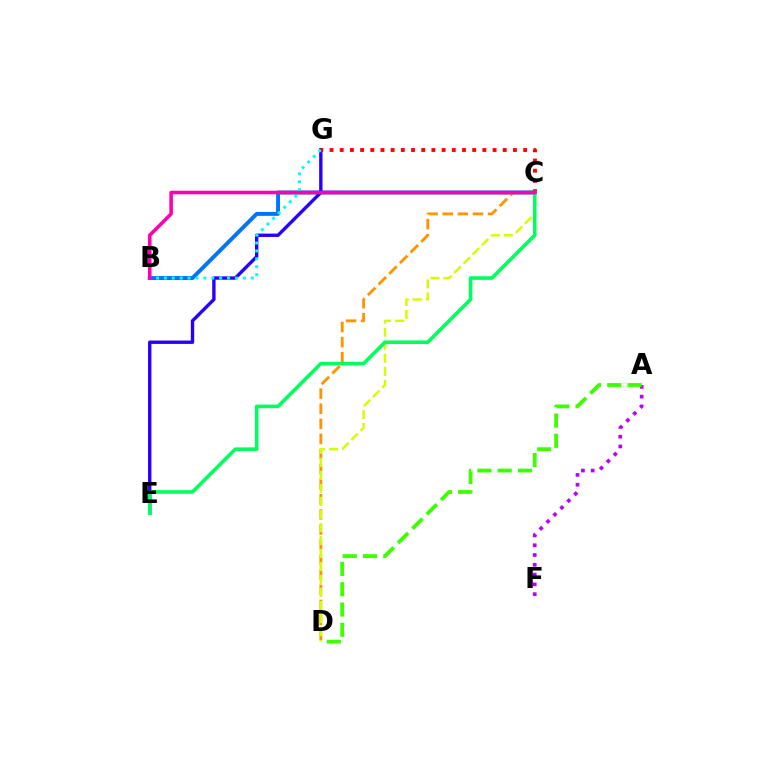{('B', 'C'): [{'color': '#0074ff', 'line_style': 'solid', 'thickness': 2.85}, {'color': '#ff00ac', 'line_style': 'solid', 'thickness': 2.56}], ('E', 'G'): [{'color': '#2500ff', 'line_style': 'solid', 'thickness': 2.42}], ('B', 'G'): [{'color': '#00fff6', 'line_style': 'dotted', 'thickness': 2.14}], ('A', 'F'): [{'color': '#b900ff', 'line_style': 'dotted', 'thickness': 2.66}], ('C', 'D'): [{'color': '#ff9400', 'line_style': 'dashed', 'thickness': 2.05}, {'color': '#d1ff00', 'line_style': 'dashed', 'thickness': 1.77}], ('A', 'D'): [{'color': '#3dff00', 'line_style': 'dashed', 'thickness': 2.76}], ('C', 'G'): [{'color': '#ff0000', 'line_style': 'dotted', 'thickness': 2.77}], ('C', 'E'): [{'color': '#00ff5c', 'line_style': 'solid', 'thickness': 2.59}]}